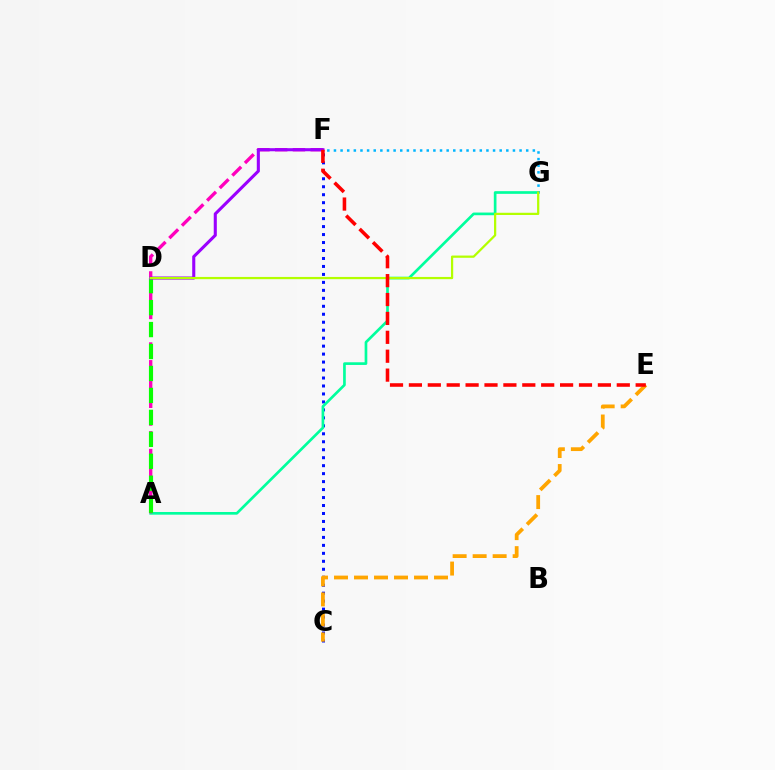{('C', 'F'): [{'color': '#0010ff', 'line_style': 'dotted', 'thickness': 2.17}], ('A', 'G'): [{'color': '#00ff9d', 'line_style': 'solid', 'thickness': 1.93}], ('A', 'F'): [{'color': '#ff00bd', 'line_style': 'dashed', 'thickness': 2.41}], ('C', 'E'): [{'color': '#ffa500', 'line_style': 'dashed', 'thickness': 2.72}], ('F', 'G'): [{'color': '#00b5ff', 'line_style': 'dotted', 'thickness': 1.8}], ('A', 'D'): [{'color': '#08ff00', 'line_style': 'dashed', 'thickness': 2.98}], ('D', 'F'): [{'color': '#9b00ff', 'line_style': 'solid', 'thickness': 2.22}], ('D', 'G'): [{'color': '#b3ff00', 'line_style': 'solid', 'thickness': 1.61}], ('E', 'F'): [{'color': '#ff0000', 'line_style': 'dashed', 'thickness': 2.57}]}